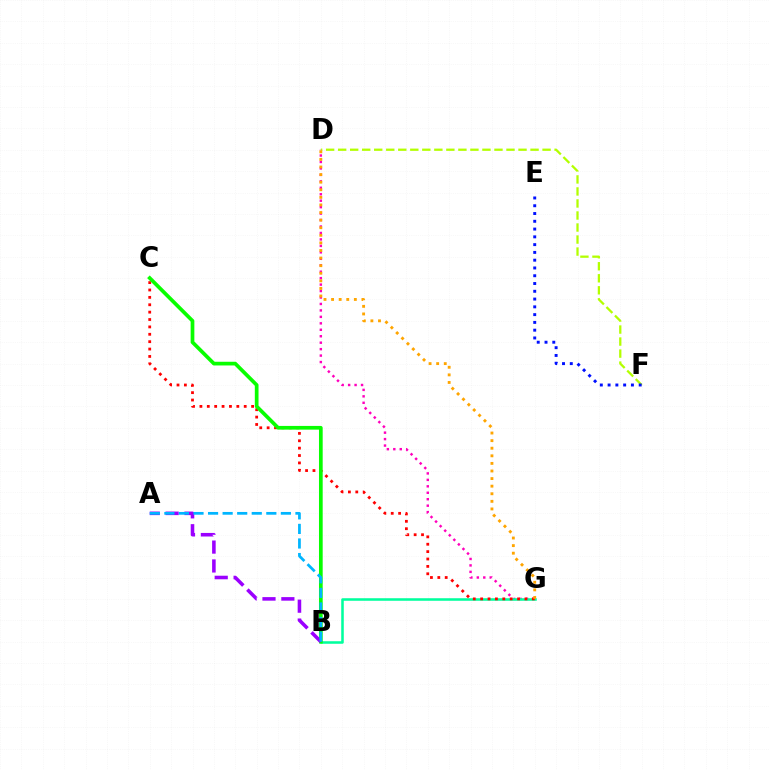{('D', 'G'): [{'color': '#ff00bd', 'line_style': 'dotted', 'thickness': 1.75}, {'color': '#ffa500', 'line_style': 'dotted', 'thickness': 2.06}], ('B', 'G'): [{'color': '#00ff9d', 'line_style': 'solid', 'thickness': 1.83}], ('D', 'F'): [{'color': '#b3ff00', 'line_style': 'dashed', 'thickness': 1.63}], ('C', 'G'): [{'color': '#ff0000', 'line_style': 'dotted', 'thickness': 2.01}], ('B', 'C'): [{'color': '#08ff00', 'line_style': 'solid', 'thickness': 2.67}], ('E', 'F'): [{'color': '#0010ff', 'line_style': 'dotted', 'thickness': 2.11}], ('A', 'B'): [{'color': '#9b00ff', 'line_style': 'dashed', 'thickness': 2.56}, {'color': '#00b5ff', 'line_style': 'dashed', 'thickness': 1.98}]}